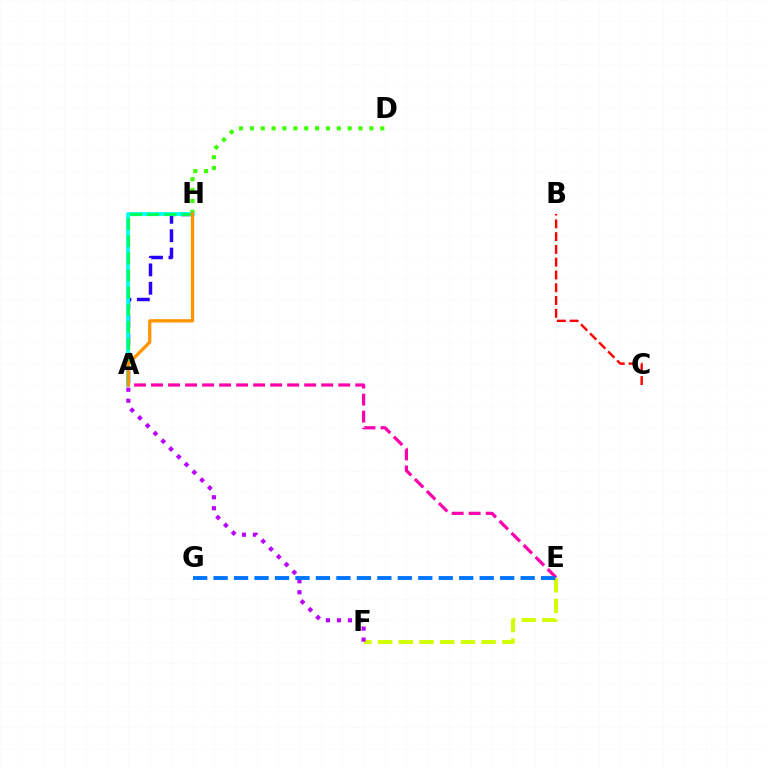{('D', 'H'): [{'color': '#3dff00', 'line_style': 'dotted', 'thickness': 2.95}], ('E', 'F'): [{'color': '#d1ff00', 'line_style': 'dashed', 'thickness': 2.81}], ('A', 'H'): [{'color': '#2500ff', 'line_style': 'dashed', 'thickness': 2.5}, {'color': '#00fff6', 'line_style': 'solid', 'thickness': 2.67}, {'color': '#00ff5c', 'line_style': 'dashed', 'thickness': 2.33}, {'color': '#ff9400', 'line_style': 'solid', 'thickness': 2.35}], ('B', 'C'): [{'color': '#ff0000', 'line_style': 'dashed', 'thickness': 1.74}], ('A', 'F'): [{'color': '#b900ff', 'line_style': 'dotted', 'thickness': 2.99}], ('A', 'E'): [{'color': '#ff00ac', 'line_style': 'dashed', 'thickness': 2.31}], ('E', 'G'): [{'color': '#0074ff', 'line_style': 'dashed', 'thickness': 2.78}]}